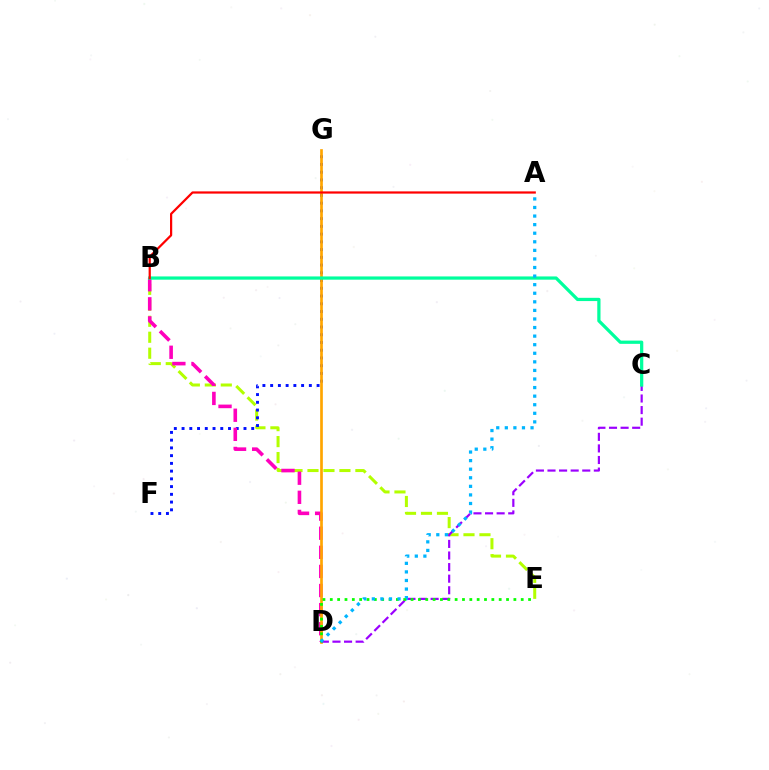{('B', 'E'): [{'color': '#b3ff00', 'line_style': 'dashed', 'thickness': 2.17}], ('F', 'G'): [{'color': '#0010ff', 'line_style': 'dotted', 'thickness': 2.1}], ('B', 'D'): [{'color': '#ff00bd', 'line_style': 'dashed', 'thickness': 2.59}], ('D', 'G'): [{'color': '#ffa500', 'line_style': 'solid', 'thickness': 1.94}], ('C', 'D'): [{'color': '#9b00ff', 'line_style': 'dashed', 'thickness': 1.57}], ('D', 'E'): [{'color': '#08ff00', 'line_style': 'dotted', 'thickness': 2.0}], ('B', 'C'): [{'color': '#00ff9d', 'line_style': 'solid', 'thickness': 2.33}], ('A', 'D'): [{'color': '#00b5ff', 'line_style': 'dotted', 'thickness': 2.33}], ('A', 'B'): [{'color': '#ff0000', 'line_style': 'solid', 'thickness': 1.6}]}